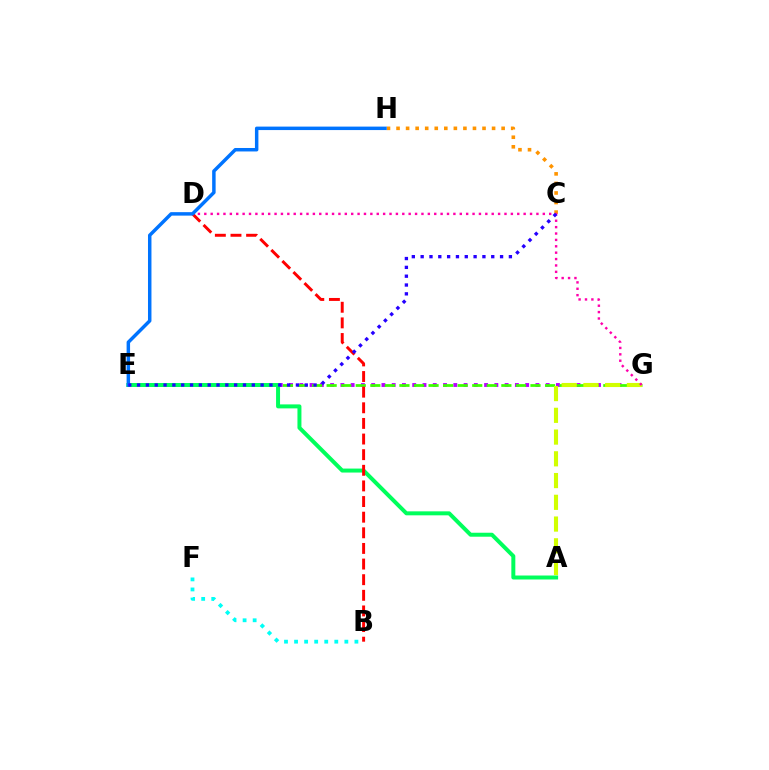{('E', 'G'): [{'color': '#b900ff', 'line_style': 'dotted', 'thickness': 2.79}, {'color': '#3dff00', 'line_style': 'dashed', 'thickness': 1.98}], ('A', 'G'): [{'color': '#d1ff00', 'line_style': 'dashed', 'thickness': 2.95}], ('C', 'H'): [{'color': '#ff9400', 'line_style': 'dotted', 'thickness': 2.6}], ('D', 'G'): [{'color': '#ff00ac', 'line_style': 'dotted', 'thickness': 1.74}], ('A', 'E'): [{'color': '#00ff5c', 'line_style': 'solid', 'thickness': 2.87}], ('B', 'D'): [{'color': '#ff0000', 'line_style': 'dashed', 'thickness': 2.12}], ('B', 'F'): [{'color': '#00fff6', 'line_style': 'dotted', 'thickness': 2.73}], ('E', 'H'): [{'color': '#0074ff', 'line_style': 'solid', 'thickness': 2.5}], ('C', 'E'): [{'color': '#2500ff', 'line_style': 'dotted', 'thickness': 2.4}]}